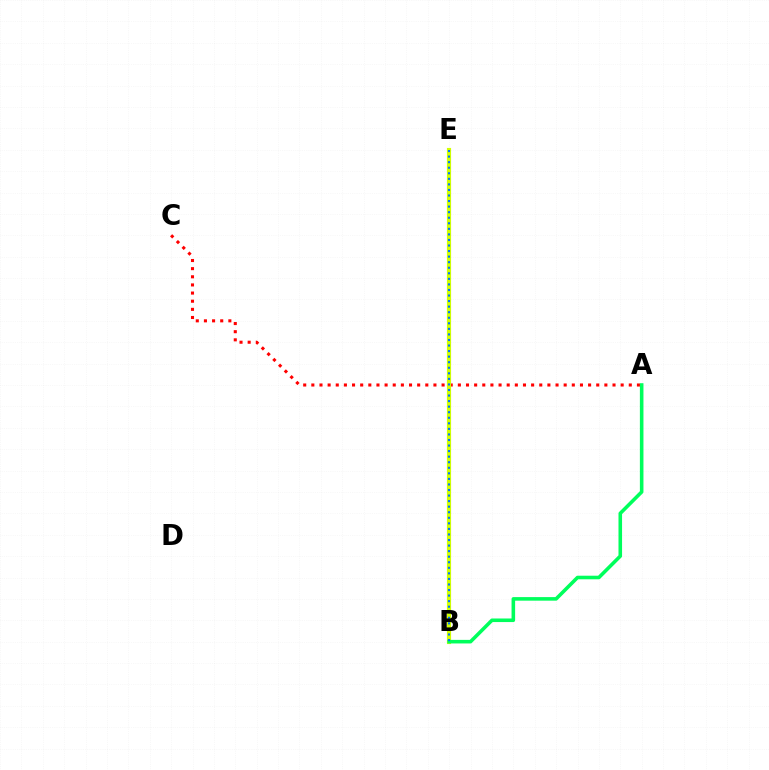{('B', 'E'): [{'color': '#b900ff', 'line_style': 'dashed', 'thickness': 2.9}, {'color': '#d1ff00', 'line_style': 'solid', 'thickness': 2.98}, {'color': '#0074ff', 'line_style': 'dotted', 'thickness': 1.51}], ('A', 'C'): [{'color': '#ff0000', 'line_style': 'dotted', 'thickness': 2.21}], ('A', 'B'): [{'color': '#00ff5c', 'line_style': 'solid', 'thickness': 2.58}]}